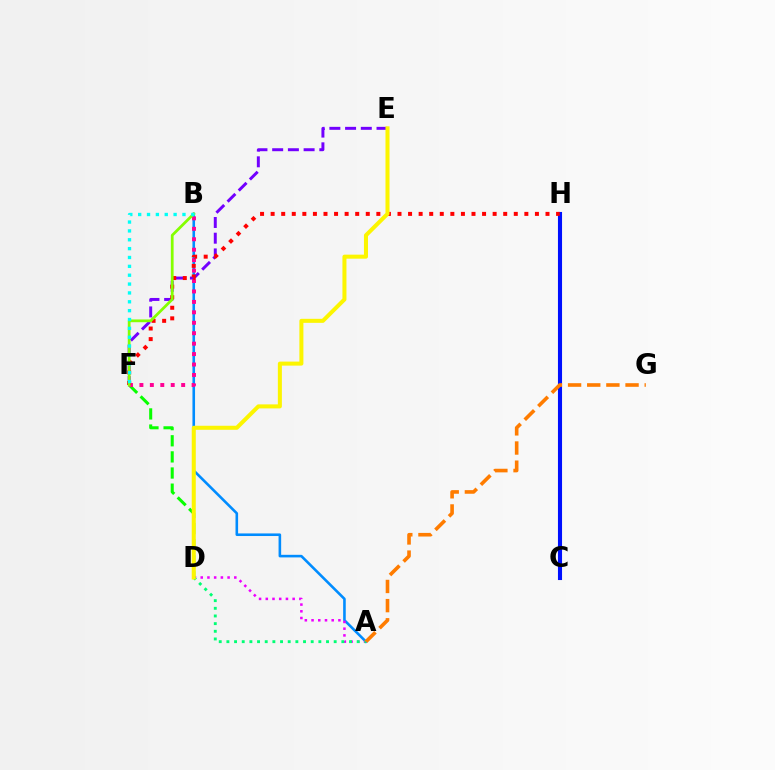{('A', 'B'): [{'color': '#008cff', 'line_style': 'solid', 'thickness': 1.87}], ('D', 'F'): [{'color': '#08ff00', 'line_style': 'dashed', 'thickness': 2.19}], ('E', 'F'): [{'color': '#7200ff', 'line_style': 'dashed', 'thickness': 2.14}], ('C', 'H'): [{'color': '#0010ff', 'line_style': 'solid', 'thickness': 2.95}], ('A', 'D'): [{'color': '#ee00ff', 'line_style': 'dotted', 'thickness': 1.82}, {'color': '#00ff74', 'line_style': 'dotted', 'thickness': 2.08}], ('B', 'F'): [{'color': '#ff0094', 'line_style': 'dotted', 'thickness': 2.84}, {'color': '#84ff00', 'line_style': 'solid', 'thickness': 1.99}, {'color': '#00fff6', 'line_style': 'dotted', 'thickness': 2.41}], ('F', 'H'): [{'color': '#ff0000', 'line_style': 'dotted', 'thickness': 2.87}], ('A', 'G'): [{'color': '#ff7c00', 'line_style': 'dashed', 'thickness': 2.6}], ('D', 'E'): [{'color': '#fcf500', 'line_style': 'solid', 'thickness': 2.9}]}